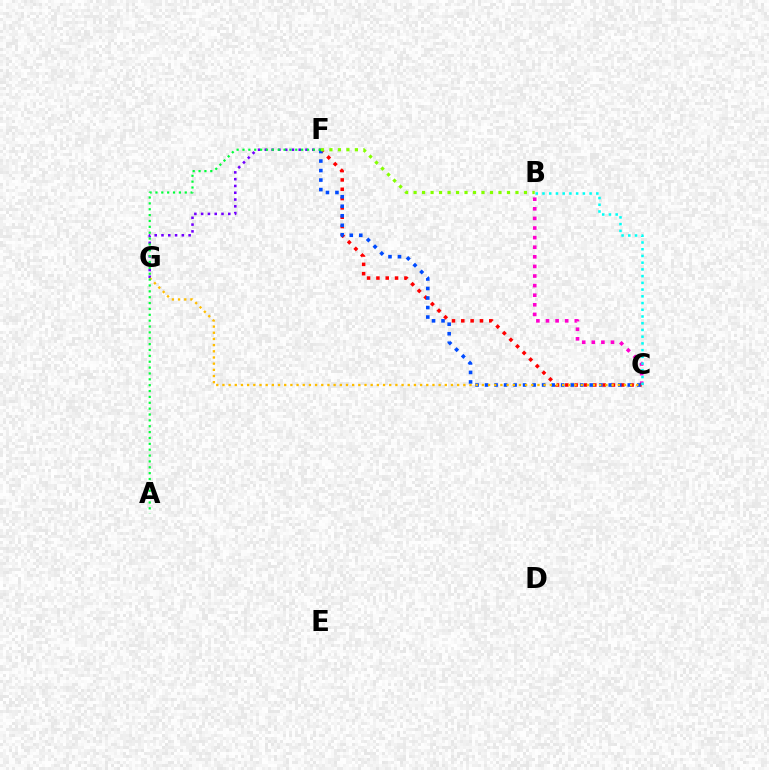{('F', 'G'): [{'color': '#7200ff', 'line_style': 'dotted', 'thickness': 1.84}], ('B', 'C'): [{'color': '#ff00cf', 'line_style': 'dotted', 'thickness': 2.61}, {'color': '#00fff6', 'line_style': 'dotted', 'thickness': 1.83}], ('C', 'F'): [{'color': '#ff0000', 'line_style': 'dotted', 'thickness': 2.53}, {'color': '#004bff', 'line_style': 'dotted', 'thickness': 2.59}], ('B', 'F'): [{'color': '#84ff00', 'line_style': 'dotted', 'thickness': 2.31}], ('C', 'G'): [{'color': '#ffbd00', 'line_style': 'dotted', 'thickness': 1.68}], ('A', 'F'): [{'color': '#00ff39', 'line_style': 'dotted', 'thickness': 1.59}]}